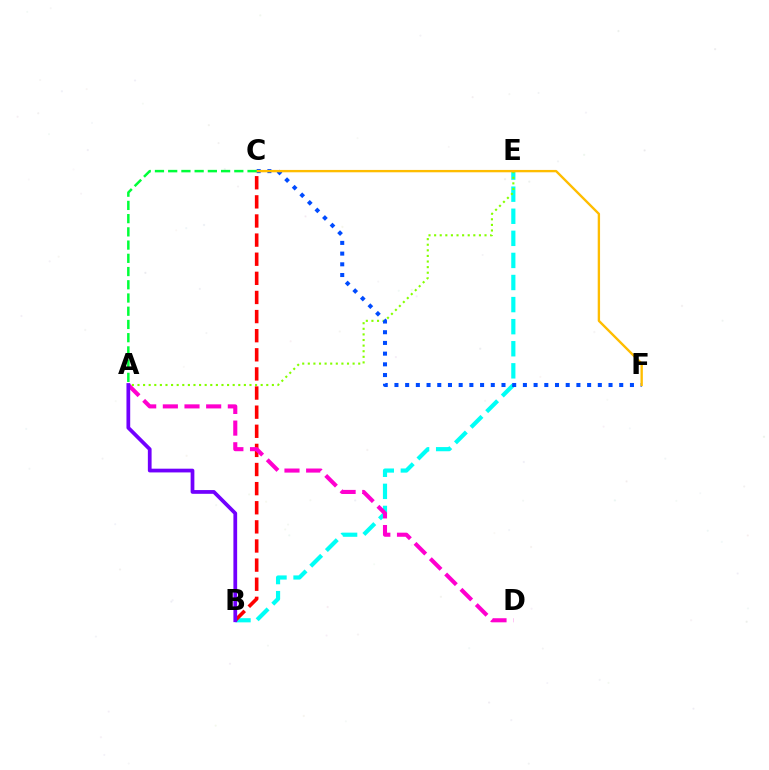{('B', 'E'): [{'color': '#00fff6', 'line_style': 'dashed', 'thickness': 3.0}], ('A', 'E'): [{'color': '#84ff00', 'line_style': 'dotted', 'thickness': 1.52}], ('C', 'F'): [{'color': '#004bff', 'line_style': 'dotted', 'thickness': 2.91}, {'color': '#ffbd00', 'line_style': 'solid', 'thickness': 1.7}], ('B', 'C'): [{'color': '#ff0000', 'line_style': 'dashed', 'thickness': 2.6}], ('A', 'D'): [{'color': '#ff00cf', 'line_style': 'dashed', 'thickness': 2.94}], ('A', 'B'): [{'color': '#7200ff', 'line_style': 'solid', 'thickness': 2.69}], ('A', 'C'): [{'color': '#00ff39', 'line_style': 'dashed', 'thickness': 1.8}]}